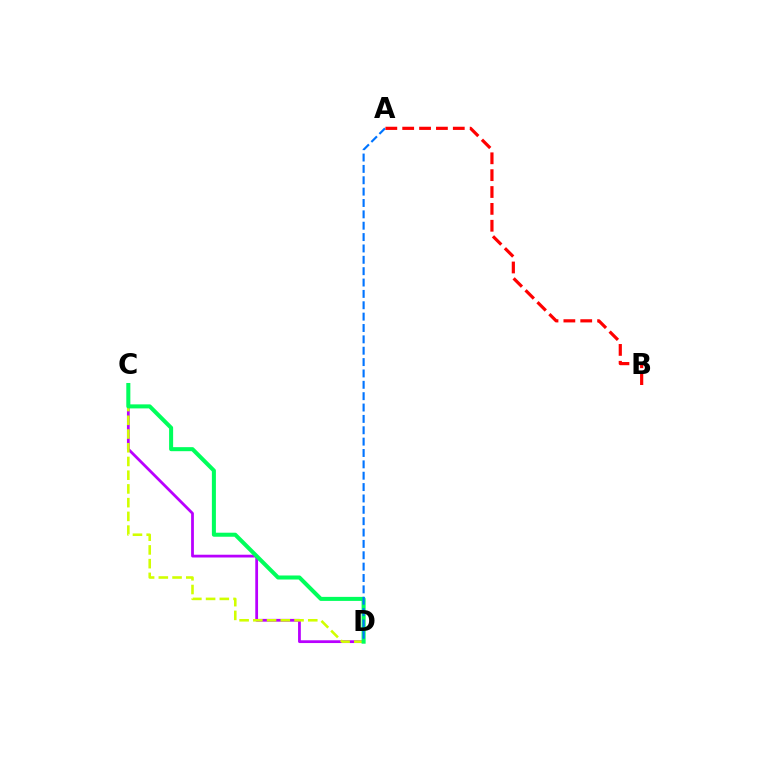{('C', 'D'): [{'color': '#b900ff', 'line_style': 'solid', 'thickness': 2.0}, {'color': '#d1ff00', 'line_style': 'dashed', 'thickness': 1.87}, {'color': '#00ff5c', 'line_style': 'solid', 'thickness': 2.9}], ('A', 'D'): [{'color': '#0074ff', 'line_style': 'dashed', 'thickness': 1.54}], ('A', 'B'): [{'color': '#ff0000', 'line_style': 'dashed', 'thickness': 2.29}]}